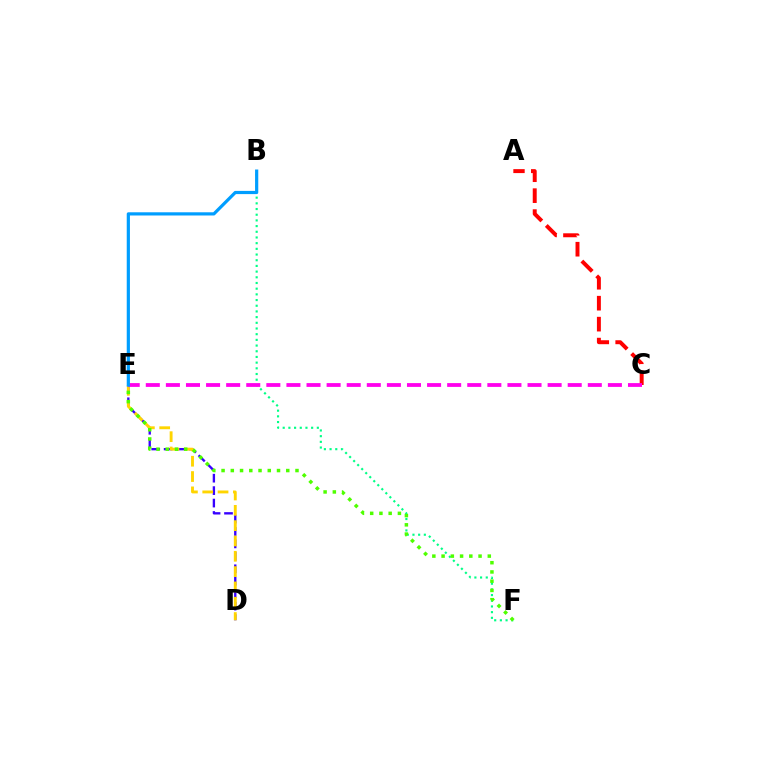{('D', 'E'): [{'color': '#3700ff', 'line_style': 'dashed', 'thickness': 1.69}, {'color': '#ffd500', 'line_style': 'dashed', 'thickness': 2.08}], ('A', 'C'): [{'color': '#ff0000', 'line_style': 'dashed', 'thickness': 2.85}], ('B', 'F'): [{'color': '#00ff86', 'line_style': 'dotted', 'thickness': 1.55}], ('C', 'E'): [{'color': '#ff00ed', 'line_style': 'dashed', 'thickness': 2.73}], ('E', 'F'): [{'color': '#4fff00', 'line_style': 'dotted', 'thickness': 2.51}], ('B', 'E'): [{'color': '#009eff', 'line_style': 'solid', 'thickness': 2.3}]}